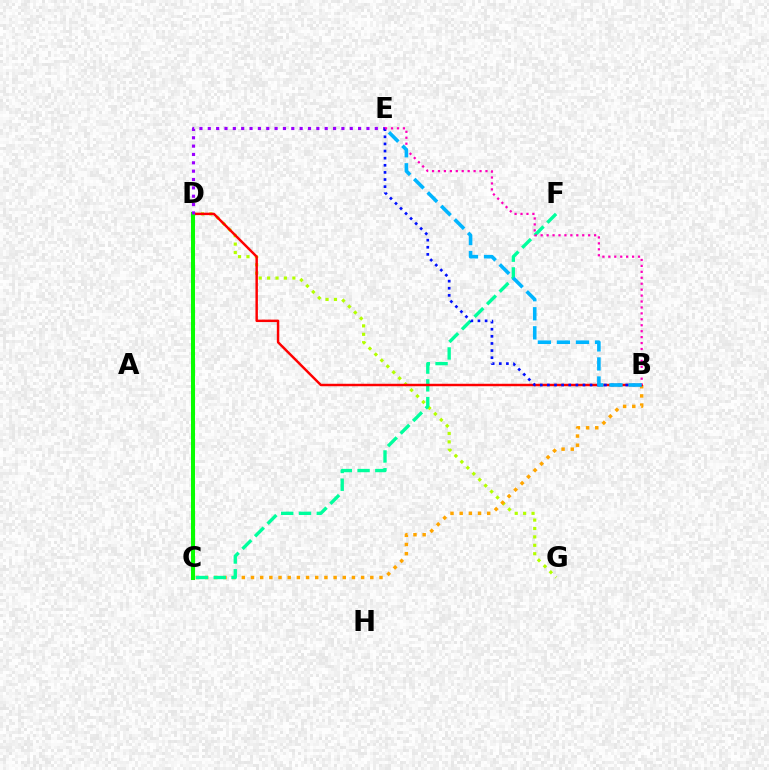{('D', 'G'): [{'color': '#b3ff00', 'line_style': 'dotted', 'thickness': 2.29}], ('B', 'C'): [{'color': '#ffa500', 'line_style': 'dotted', 'thickness': 2.49}], ('C', 'F'): [{'color': '#00ff9d', 'line_style': 'dashed', 'thickness': 2.41}], ('B', 'D'): [{'color': '#ff0000', 'line_style': 'solid', 'thickness': 1.77}], ('C', 'D'): [{'color': '#08ff00', 'line_style': 'solid', 'thickness': 2.9}], ('D', 'E'): [{'color': '#9b00ff', 'line_style': 'dotted', 'thickness': 2.27}], ('B', 'E'): [{'color': '#0010ff', 'line_style': 'dotted', 'thickness': 1.93}, {'color': '#ff00bd', 'line_style': 'dotted', 'thickness': 1.61}, {'color': '#00b5ff', 'line_style': 'dashed', 'thickness': 2.59}]}